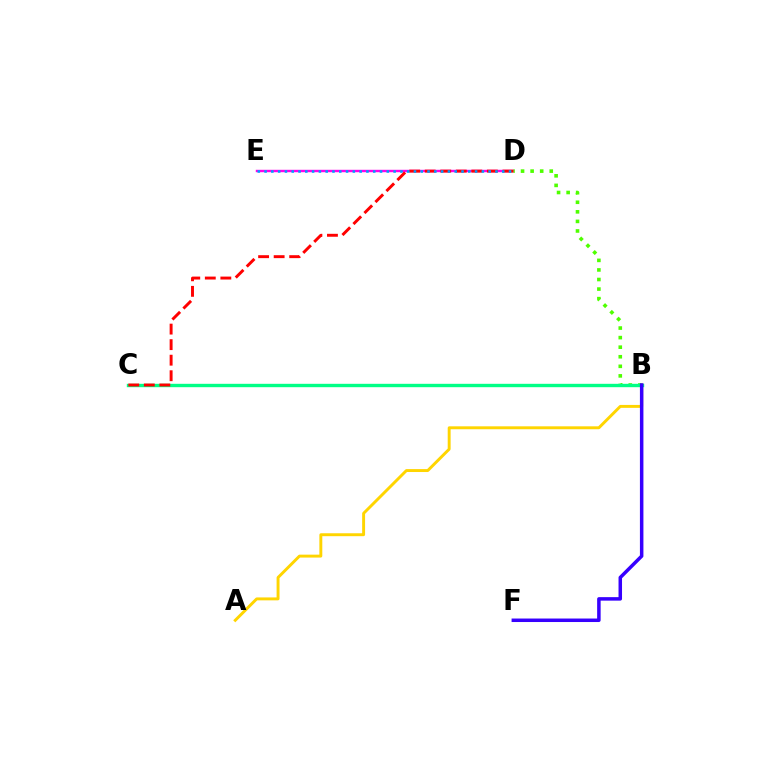{('D', 'E'): [{'color': '#ff00ed', 'line_style': 'solid', 'thickness': 1.74}, {'color': '#009eff', 'line_style': 'dotted', 'thickness': 1.85}], ('A', 'B'): [{'color': '#ffd500', 'line_style': 'solid', 'thickness': 2.11}], ('B', 'D'): [{'color': '#4fff00', 'line_style': 'dotted', 'thickness': 2.6}], ('B', 'C'): [{'color': '#00ff86', 'line_style': 'solid', 'thickness': 2.44}], ('B', 'F'): [{'color': '#3700ff', 'line_style': 'solid', 'thickness': 2.52}], ('C', 'D'): [{'color': '#ff0000', 'line_style': 'dashed', 'thickness': 2.11}]}